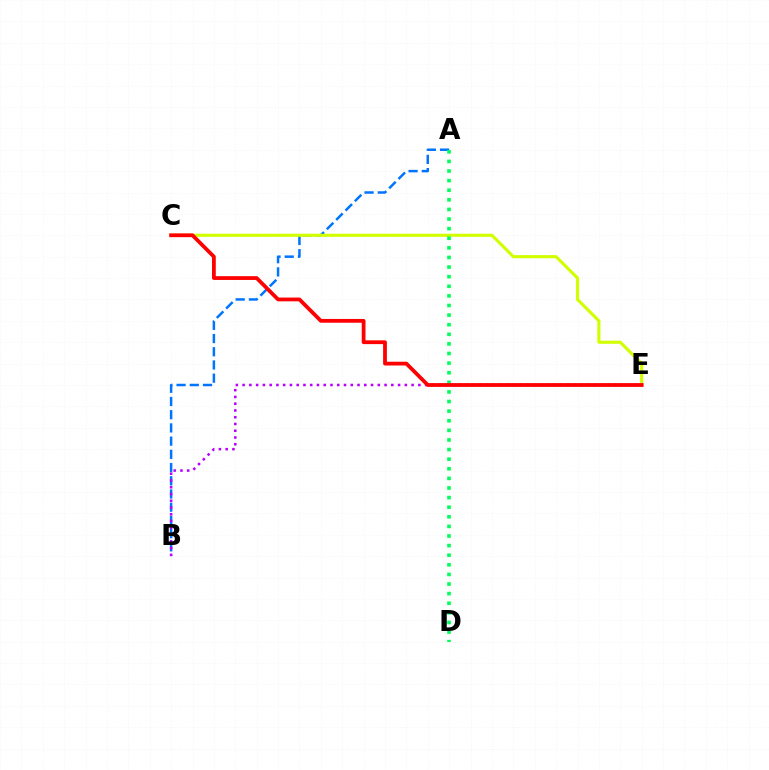{('A', 'B'): [{'color': '#0074ff', 'line_style': 'dashed', 'thickness': 1.8}], ('C', 'E'): [{'color': '#d1ff00', 'line_style': 'solid', 'thickness': 2.25}, {'color': '#ff0000', 'line_style': 'solid', 'thickness': 2.72}], ('A', 'D'): [{'color': '#00ff5c', 'line_style': 'dotted', 'thickness': 2.61}], ('B', 'E'): [{'color': '#b900ff', 'line_style': 'dotted', 'thickness': 1.84}]}